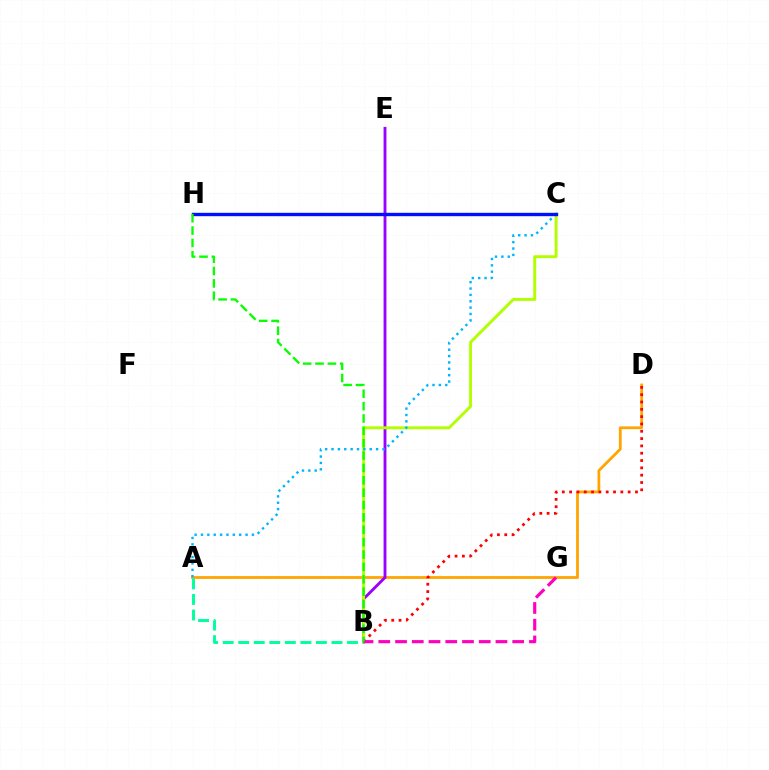{('A', 'D'): [{'color': '#ffa500', 'line_style': 'solid', 'thickness': 2.0}], ('B', 'E'): [{'color': '#9b00ff', 'line_style': 'solid', 'thickness': 2.06}], ('B', 'C'): [{'color': '#b3ff00', 'line_style': 'solid', 'thickness': 2.1}], ('A', 'B'): [{'color': '#00ff9d', 'line_style': 'dashed', 'thickness': 2.11}], ('A', 'C'): [{'color': '#00b5ff', 'line_style': 'dotted', 'thickness': 1.73}], ('B', 'D'): [{'color': '#ff0000', 'line_style': 'dotted', 'thickness': 1.99}], ('C', 'H'): [{'color': '#0010ff', 'line_style': 'solid', 'thickness': 2.43}], ('B', 'G'): [{'color': '#ff00bd', 'line_style': 'dashed', 'thickness': 2.27}], ('B', 'H'): [{'color': '#08ff00', 'line_style': 'dashed', 'thickness': 1.68}]}